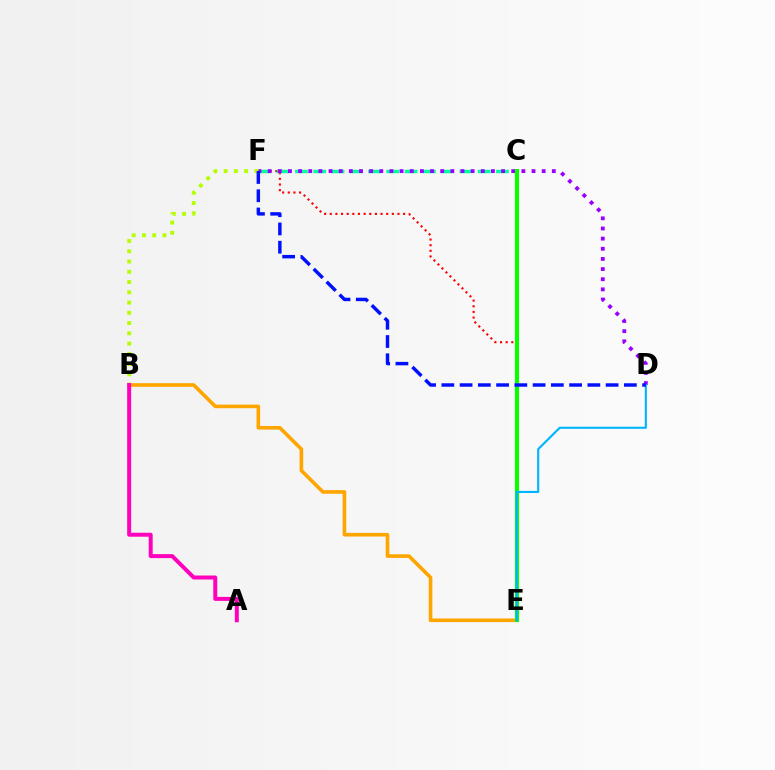{('B', 'E'): [{'color': '#ffa500', 'line_style': 'solid', 'thickness': 2.6}], ('E', 'F'): [{'color': '#ff0000', 'line_style': 'dotted', 'thickness': 1.53}], ('C', 'F'): [{'color': '#00ff9d', 'line_style': 'dashed', 'thickness': 2.48}], ('D', 'F'): [{'color': '#9b00ff', 'line_style': 'dotted', 'thickness': 2.76}, {'color': '#0010ff', 'line_style': 'dashed', 'thickness': 2.48}], ('B', 'F'): [{'color': '#b3ff00', 'line_style': 'dotted', 'thickness': 2.79}], ('C', 'E'): [{'color': '#08ff00', 'line_style': 'solid', 'thickness': 2.95}], ('D', 'E'): [{'color': '#00b5ff', 'line_style': 'solid', 'thickness': 1.53}], ('A', 'B'): [{'color': '#ff00bd', 'line_style': 'solid', 'thickness': 2.86}]}